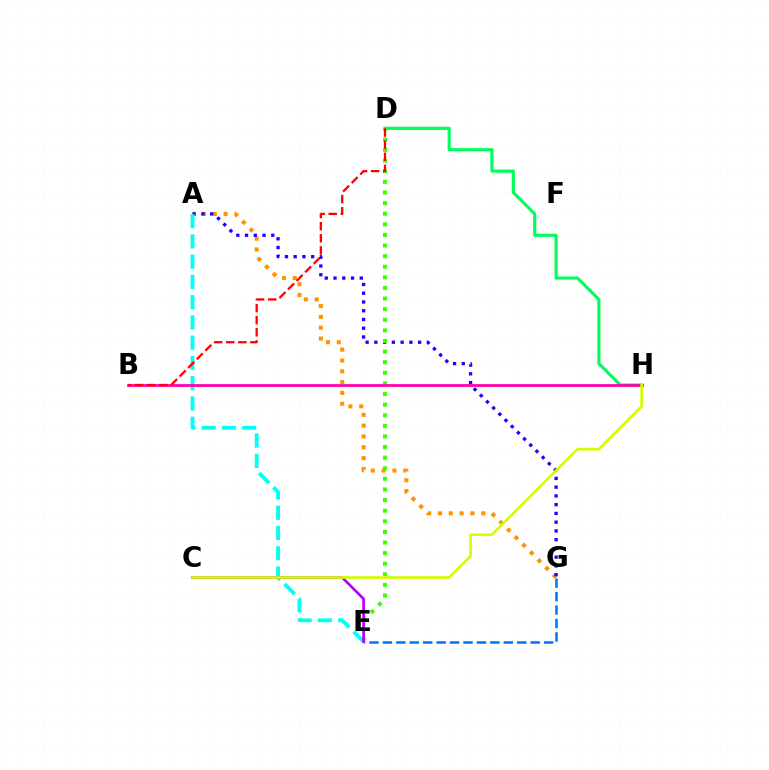{('E', 'G'): [{'color': '#0074ff', 'line_style': 'dashed', 'thickness': 1.83}], ('D', 'H'): [{'color': '#00ff5c', 'line_style': 'solid', 'thickness': 2.28}], ('A', 'G'): [{'color': '#ff9400', 'line_style': 'dotted', 'thickness': 2.94}, {'color': '#2500ff', 'line_style': 'dotted', 'thickness': 2.38}], ('D', 'E'): [{'color': '#3dff00', 'line_style': 'dotted', 'thickness': 2.88}], ('A', 'E'): [{'color': '#00fff6', 'line_style': 'dashed', 'thickness': 2.75}], ('C', 'E'): [{'color': '#b900ff', 'line_style': 'solid', 'thickness': 1.94}], ('B', 'H'): [{'color': '#ff00ac', 'line_style': 'solid', 'thickness': 1.99}], ('C', 'H'): [{'color': '#d1ff00', 'line_style': 'solid', 'thickness': 1.92}], ('B', 'D'): [{'color': '#ff0000', 'line_style': 'dashed', 'thickness': 1.64}]}